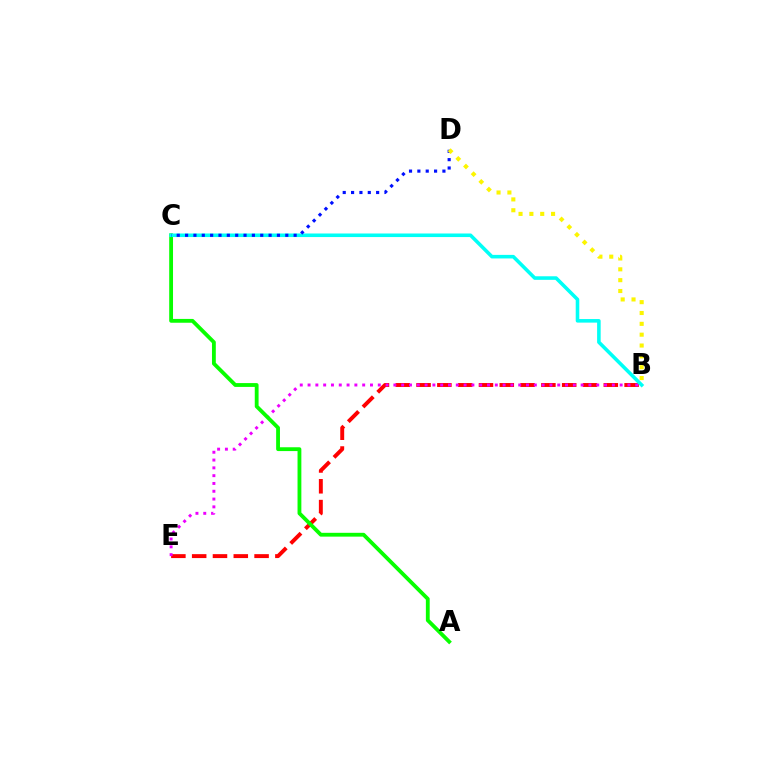{('B', 'E'): [{'color': '#ff0000', 'line_style': 'dashed', 'thickness': 2.83}, {'color': '#ee00ff', 'line_style': 'dotted', 'thickness': 2.12}], ('A', 'C'): [{'color': '#08ff00', 'line_style': 'solid', 'thickness': 2.75}], ('B', 'C'): [{'color': '#00fff6', 'line_style': 'solid', 'thickness': 2.57}], ('C', 'D'): [{'color': '#0010ff', 'line_style': 'dotted', 'thickness': 2.27}], ('B', 'D'): [{'color': '#fcf500', 'line_style': 'dotted', 'thickness': 2.95}]}